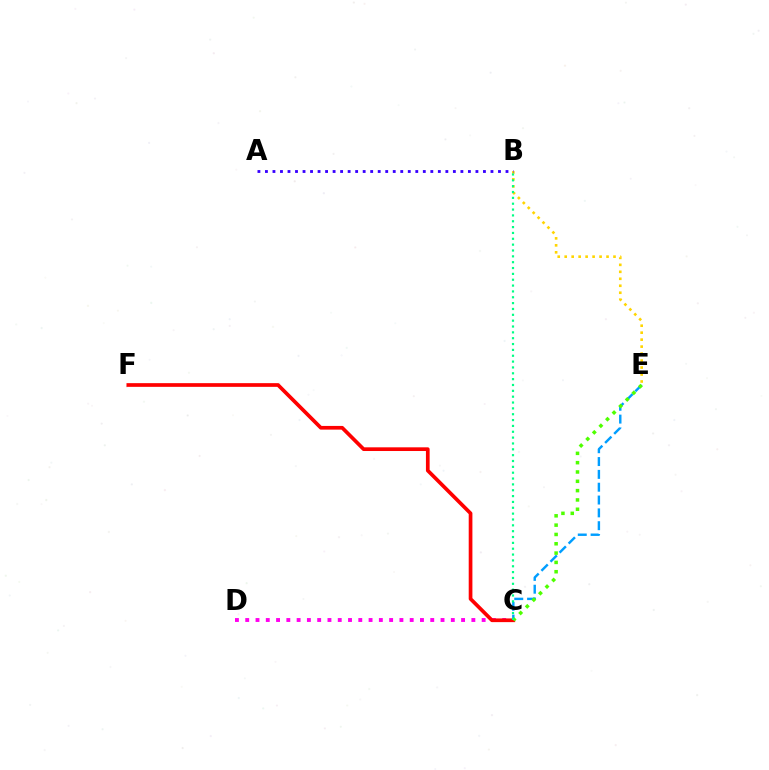{('C', 'D'): [{'color': '#ff00ed', 'line_style': 'dotted', 'thickness': 2.79}], ('C', 'E'): [{'color': '#009eff', 'line_style': 'dashed', 'thickness': 1.74}, {'color': '#4fff00', 'line_style': 'dotted', 'thickness': 2.53}], ('C', 'F'): [{'color': '#ff0000', 'line_style': 'solid', 'thickness': 2.66}], ('B', 'E'): [{'color': '#ffd500', 'line_style': 'dotted', 'thickness': 1.89}], ('A', 'B'): [{'color': '#3700ff', 'line_style': 'dotted', 'thickness': 2.04}], ('B', 'C'): [{'color': '#00ff86', 'line_style': 'dotted', 'thickness': 1.59}]}